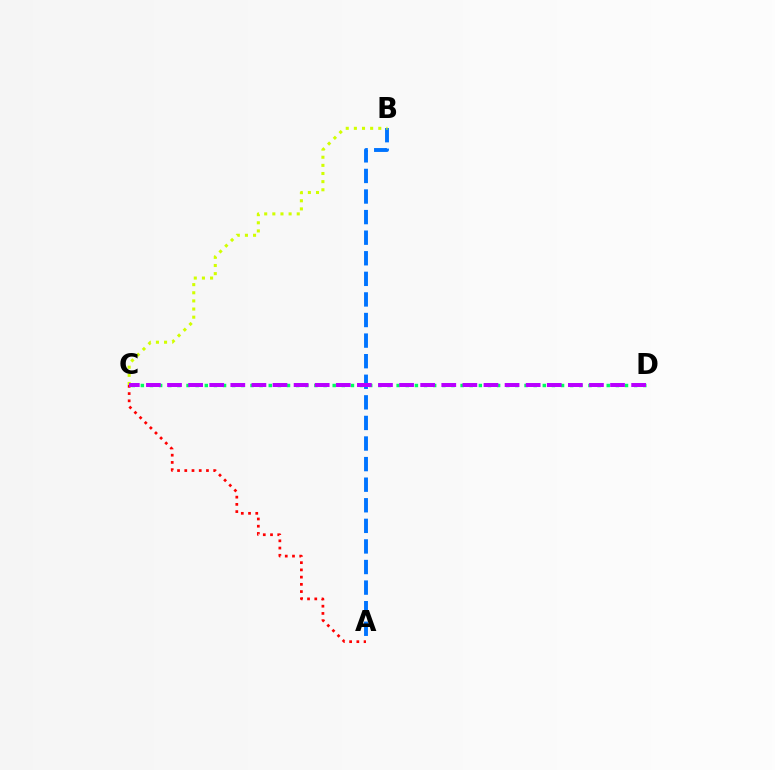{('C', 'D'): [{'color': '#00ff5c', 'line_style': 'dotted', 'thickness': 2.48}, {'color': '#b900ff', 'line_style': 'dashed', 'thickness': 2.87}], ('A', 'B'): [{'color': '#0074ff', 'line_style': 'dashed', 'thickness': 2.8}], ('B', 'C'): [{'color': '#d1ff00', 'line_style': 'dotted', 'thickness': 2.21}], ('A', 'C'): [{'color': '#ff0000', 'line_style': 'dotted', 'thickness': 1.96}]}